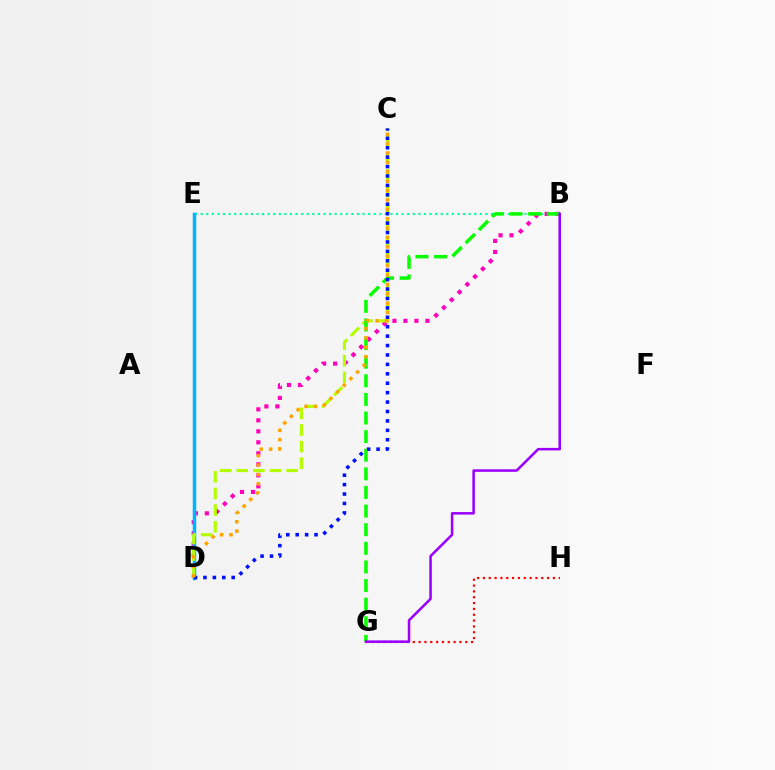{('B', 'E'): [{'color': '#00ff9d', 'line_style': 'dotted', 'thickness': 1.52}], ('B', 'D'): [{'color': '#ff00bd', 'line_style': 'dotted', 'thickness': 2.99}], ('D', 'E'): [{'color': '#00b5ff', 'line_style': 'solid', 'thickness': 2.52}], ('C', 'D'): [{'color': '#b3ff00', 'line_style': 'dashed', 'thickness': 2.26}, {'color': '#0010ff', 'line_style': 'dotted', 'thickness': 2.56}, {'color': '#ffa500', 'line_style': 'dotted', 'thickness': 2.55}], ('B', 'G'): [{'color': '#08ff00', 'line_style': 'dashed', 'thickness': 2.53}, {'color': '#9b00ff', 'line_style': 'solid', 'thickness': 1.83}], ('G', 'H'): [{'color': '#ff0000', 'line_style': 'dotted', 'thickness': 1.58}]}